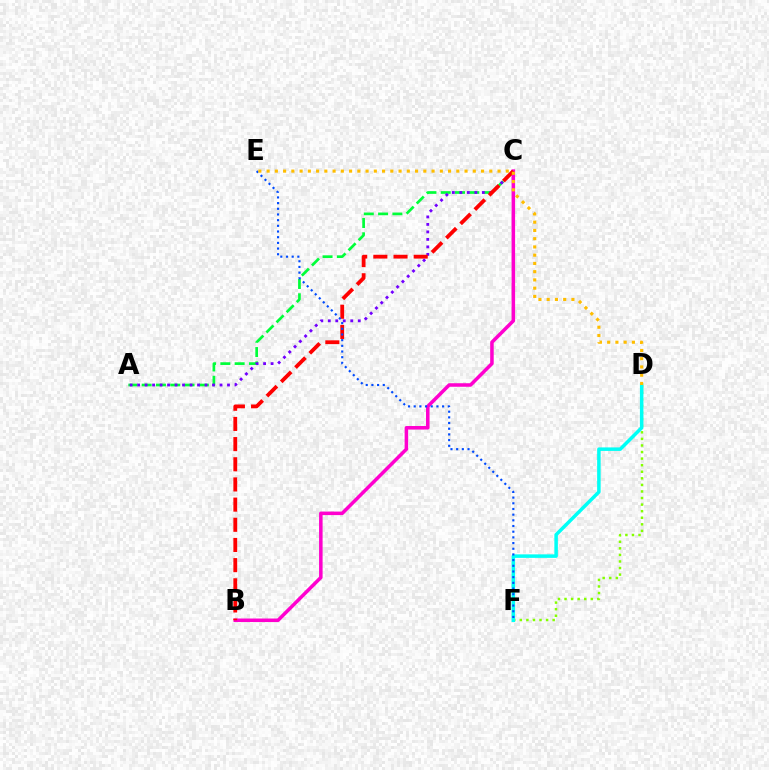{('A', 'C'): [{'color': '#00ff39', 'line_style': 'dashed', 'thickness': 1.94}, {'color': '#7200ff', 'line_style': 'dotted', 'thickness': 2.04}], ('B', 'C'): [{'color': '#ff00cf', 'line_style': 'solid', 'thickness': 2.54}, {'color': '#ff0000', 'line_style': 'dashed', 'thickness': 2.74}], ('D', 'F'): [{'color': '#84ff00', 'line_style': 'dotted', 'thickness': 1.79}, {'color': '#00fff6', 'line_style': 'solid', 'thickness': 2.53}], ('E', 'F'): [{'color': '#004bff', 'line_style': 'dotted', 'thickness': 1.54}], ('D', 'E'): [{'color': '#ffbd00', 'line_style': 'dotted', 'thickness': 2.24}]}